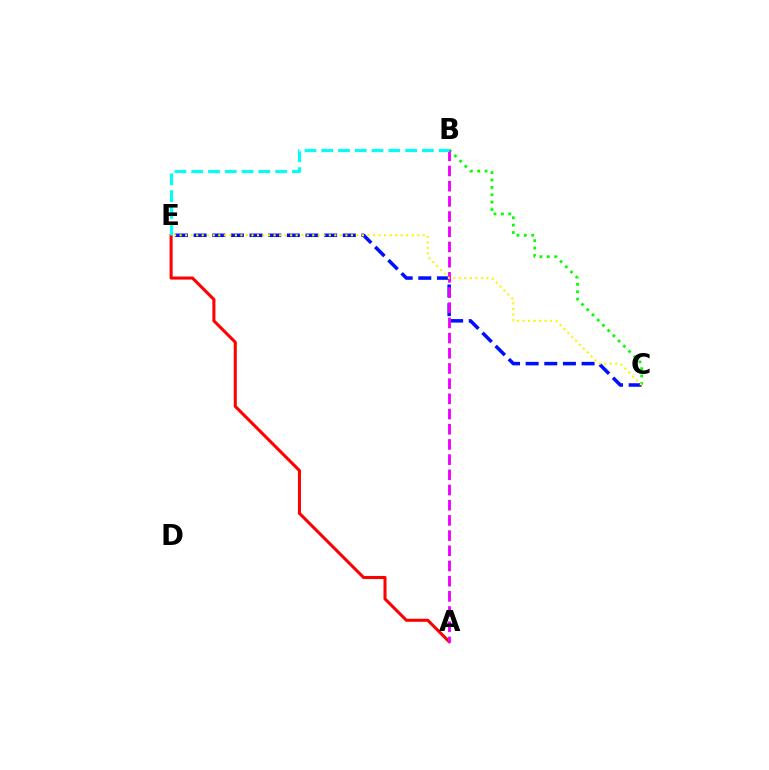{('A', 'E'): [{'color': '#ff0000', 'line_style': 'solid', 'thickness': 2.2}], ('C', 'E'): [{'color': '#0010ff', 'line_style': 'dashed', 'thickness': 2.53}, {'color': '#fcf500', 'line_style': 'dotted', 'thickness': 1.5}], ('B', 'C'): [{'color': '#08ff00', 'line_style': 'dotted', 'thickness': 2.01}], ('A', 'B'): [{'color': '#ee00ff', 'line_style': 'dashed', 'thickness': 2.06}], ('B', 'E'): [{'color': '#00fff6', 'line_style': 'dashed', 'thickness': 2.28}]}